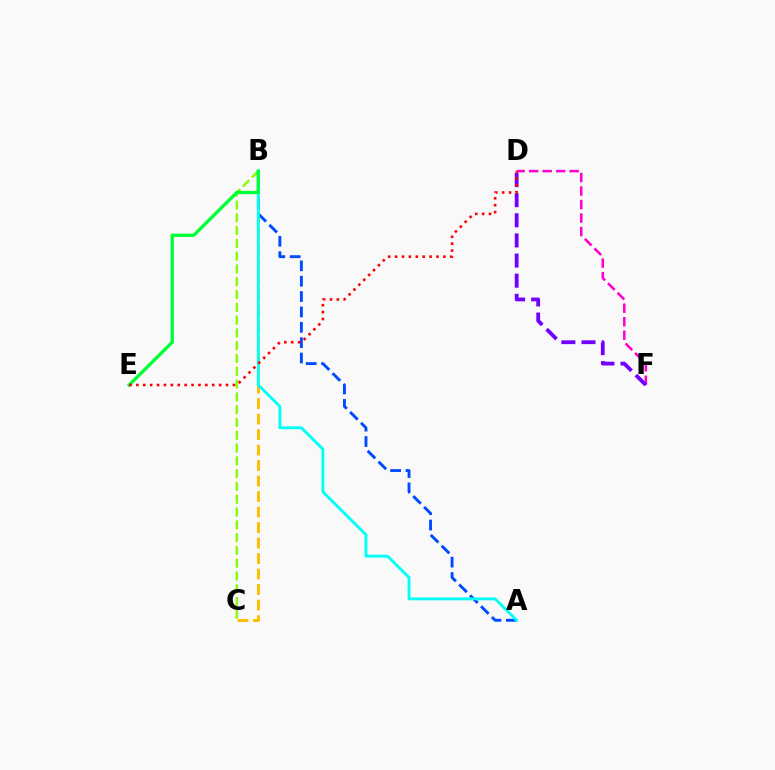{('B', 'C'): [{'color': '#84ff00', 'line_style': 'dashed', 'thickness': 1.74}, {'color': '#ffbd00', 'line_style': 'dashed', 'thickness': 2.11}], ('A', 'B'): [{'color': '#004bff', 'line_style': 'dashed', 'thickness': 2.09}, {'color': '#00fff6', 'line_style': 'solid', 'thickness': 2.06}], ('D', 'F'): [{'color': '#ff00cf', 'line_style': 'dashed', 'thickness': 1.84}, {'color': '#7200ff', 'line_style': 'dashed', 'thickness': 2.73}], ('B', 'E'): [{'color': '#00ff39', 'line_style': 'solid', 'thickness': 2.4}], ('D', 'E'): [{'color': '#ff0000', 'line_style': 'dotted', 'thickness': 1.87}]}